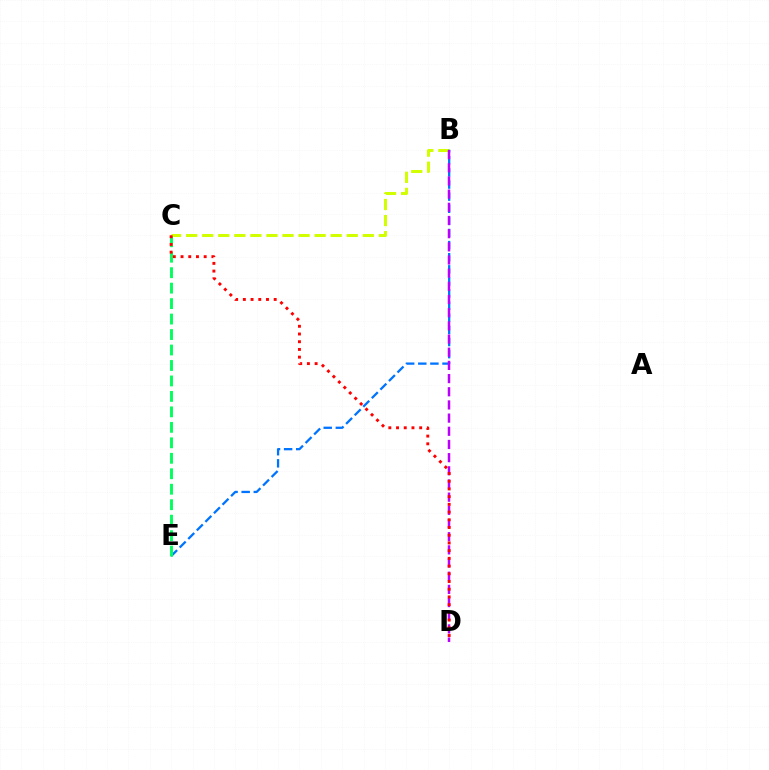{('B', 'C'): [{'color': '#d1ff00', 'line_style': 'dashed', 'thickness': 2.18}], ('B', 'E'): [{'color': '#0074ff', 'line_style': 'dashed', 'thickness': 1.65}], ('C', 'E'): [{'color': '#00ff5c', 'line_style': 'dashed', 'thickness': 2.1}], ('B', 'D'): [{'color': '#b900ff', 'line_style': 'dashed', 'thickness': 1.79}], ('C', 'D'): [{'color': '#ff0000', 'line_style': 'dotted', 'thickness': 2.1}]}